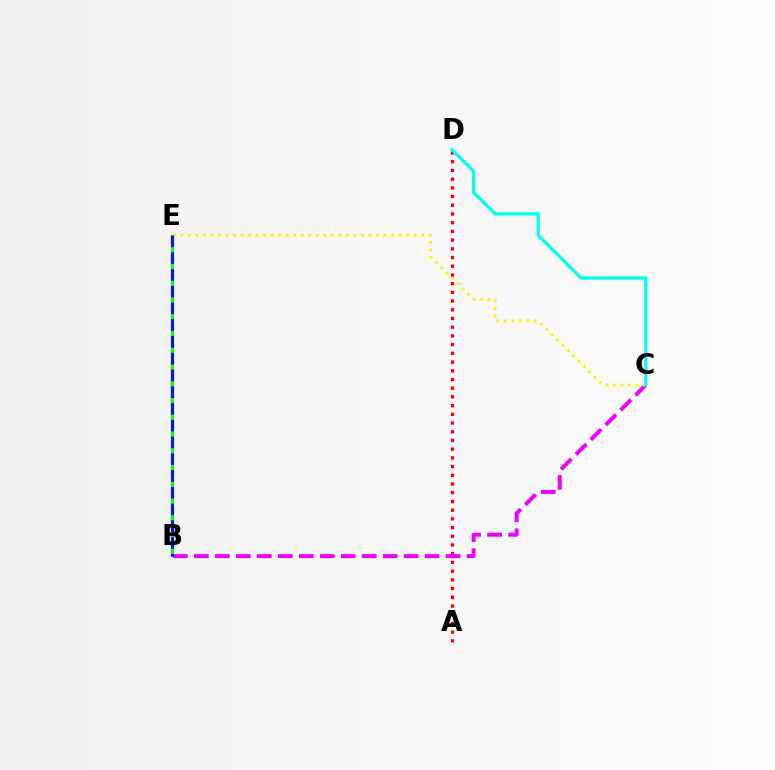{('A', 'D'): [{'color': '#ff0000', 'line_style': 'dotted', 'thickness': 2.37}], ('B', 'C'): [{'color': '#ee00ff', 'line_style': 'dashed', 'thickness': 2.85}], ('B', 'E'): [{'color': '#08ff00', 'line_style': 'dashed', 'thickness': 2.28}, {'color': '#0010ff', 'line_style': 'dashed', 'thickness': 2.28}], ('C', 'E'): [{'color': '#fcf500', 'line_style': 'dotted', 'thickness': 2.05}], ('C', 'D'): [{'color': '#00fff6', 'line_style': 'solid', 'thickness': 2.35}]}